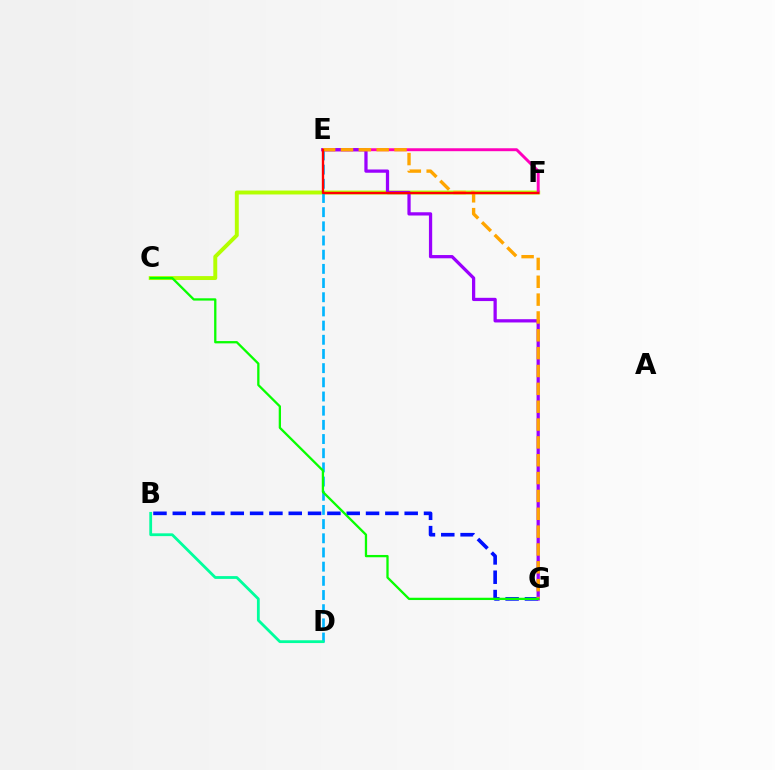{('C', 'F'): [{'color': '#b3ff00', 'line_style': 'solid', 'thickness': 2.82}], ('E', 'F'): [{'color': '#ff00bd', 'line_style': 'solid', 'thickness': 2.11}, {'color': '#ff0000', 'line_style': 'solid', 'thickness': 1.7}], ('B', 'G'): [{'color': '#0010ff', 'line_style': 'dashed', 'thickness': 2.63}], ('E', 'G'): [{'color': '#9b00ff', 'line_style': 'solid', 'thickness': 2.34}, {'color': '#ffa500', 'line_style': 'dashed', 'thickness': 2.42}], ('D', 'E'): [{'color': '#00b5ff', 'line_style': 'dashed', 'thickness': 1.93}], ('B', 'D'): [{'color': '#00ff9d', 'line_style': 'solid', 'thickness': 2.01}], ('C', 'G'): [{'color': '#08ff00', 'line_style': 'solid', 'thickness': 1.65}]}